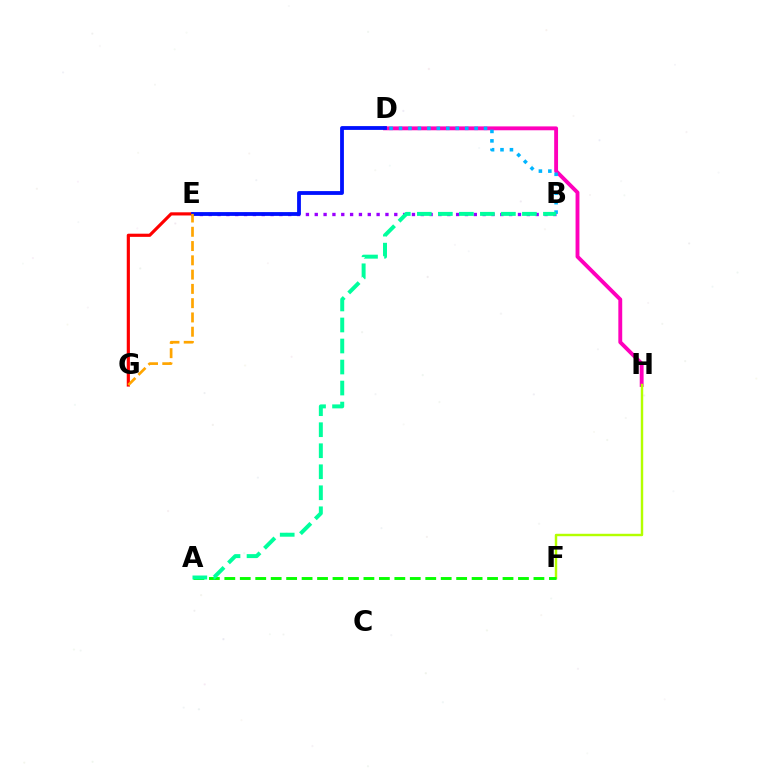{('D', 'H'): [{'color': '#ff00bd', 'line_style': 'solid', 'thickness': 2.79}], ('B', 'E'): [{'color': '#9b00ff', 'line_style': 'dotted', 'thickness': 2.4}], ('E', 'G'): [{'color': '#ff0000', 'line_style': 'solid', 'thickness': 2.28}, {'color': '#ffa500', 'line_style': 'dashed', 'thickness': 1.94}], ('F', 'H'): [{'color': '#b3ff00', 'line_style': 'solid', 'thickness': 1.75}], ('B', 'D'): [{'color': '#00b5ff', 'line_style': 'dotted', 'thickness': 2.57}], ('A', 'F'): [{'color': '#08ff00', 'line_style': 'dashed', 'thickness': 2.1}], ('D', 'E'): [{'color': '#0010ff', 'line_style': 'solid', 'thickness': 2.74}], ('A', 'B'): [{'color': '#00ff9d', 'line_style': 'dashed', 'thickness': 2.86}]}